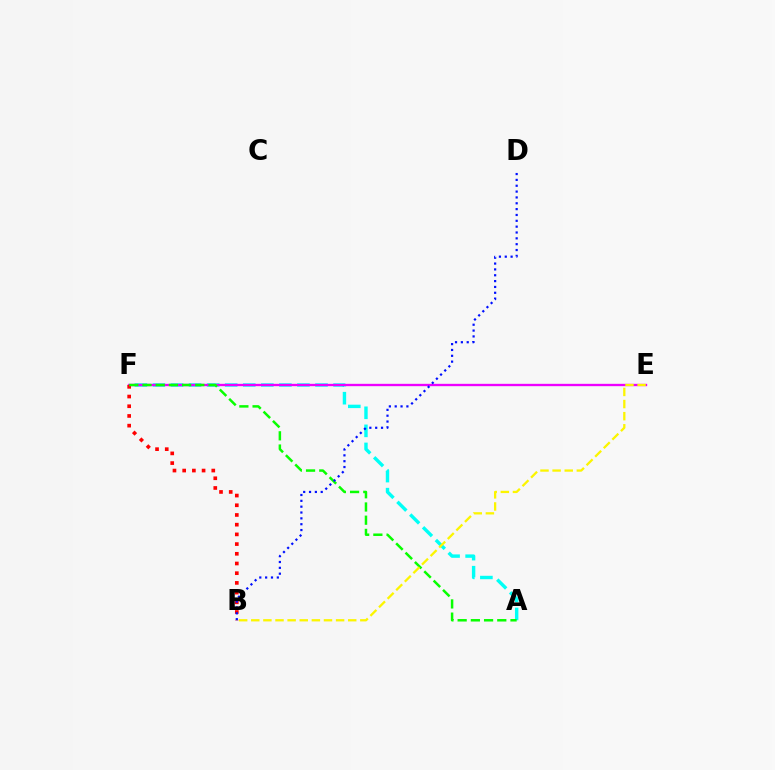{('A', 'F'): [{'color': '#00fff6', 'line_style': 'dashed', 'thickness': 2.45}, {'color': '#08ff00', 'line_style': 'dashed', 'thickness': 1.79}], ('E', 'F'): [{'color': '#ee00ff', 'line_style': 'solid', 'thickness': 1.69}], ('B', 'F'): [{'color': '#ff0000', 'line_style': 'dotted', 'thickness': 2.64}], ('B', 'D'): [{'color': '#0010ff', 'line_style': 'dotted', 'thickness': 1.59}], ('B', 'E'): [{'color': '#fcf500', 'line_style': 'dashed', 'thickness': 1.65}]}